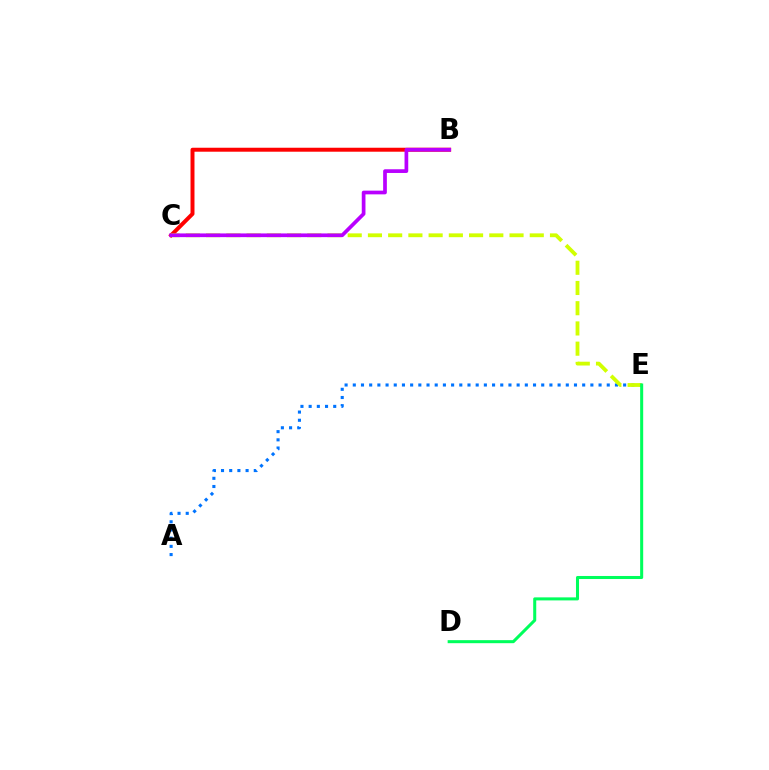{('B', 'C'): [{'color': '#ff0000', 'line_style': 'solid', 'thickness': 2.86}, {'color': '#b900ff', 'line_style': 'solid', 'thickness': 2.67}], ('A', 'E'): [{'color': '#0074ff', 'line_style': 'dotted', 'thickness': 2.23}], ('C', 'E'): [{'color': '#d1ff00', 'line_style': 'dashed', 'thickness': 2.75}], ('D', 'E'): [{'color': '#00ff5c', 'line_style': 'solid', 'thickness': 2.19}]}